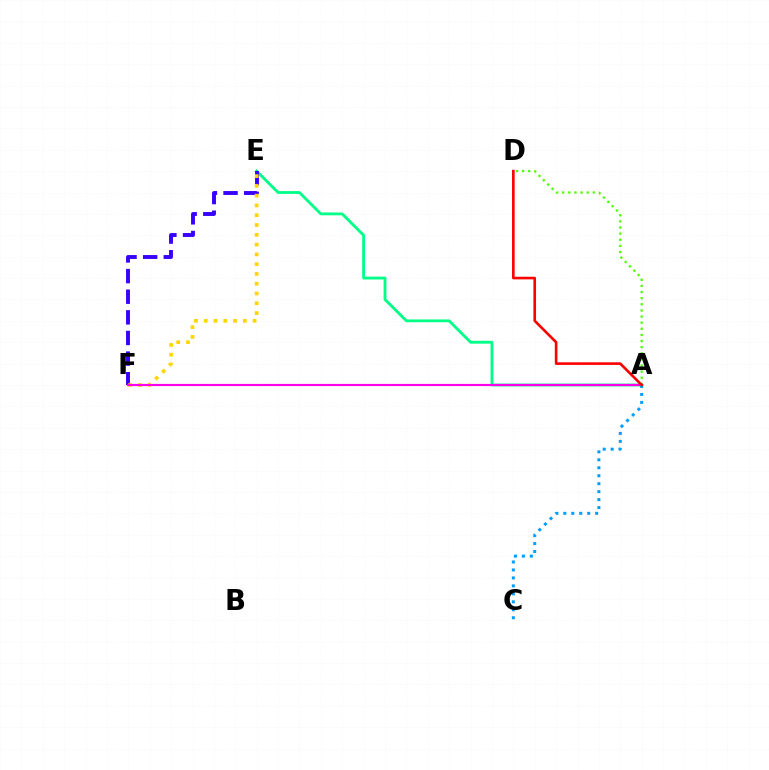{('A', 'D'): [{'color': '#4fff00', 'line_style': 'dotted', 'thickness': 1.66}, {'color': '#ff0000', 'line_style': 'solid', 'thickness': 1.89}], ('A', 'E'): [{'color': '#00ff86', 'line_style': 'solid', 'thickness': 2.03}], ('E', 'F'): [{'color': '#3700ff', 'line_style': 'dashed', 'thickness': 2.8}, {'color': '#ffd500', 'line_style': 'dotted', 'thickness': 2.66}], ('A', 'F'): [{'color': '#ff00ed', 'line_style': 'solid', 'thickness': 1.57}], ('A', 'C'): [{'color': '#009eff', 'line_style': 'dotted', 'thickness': 2.16}]}